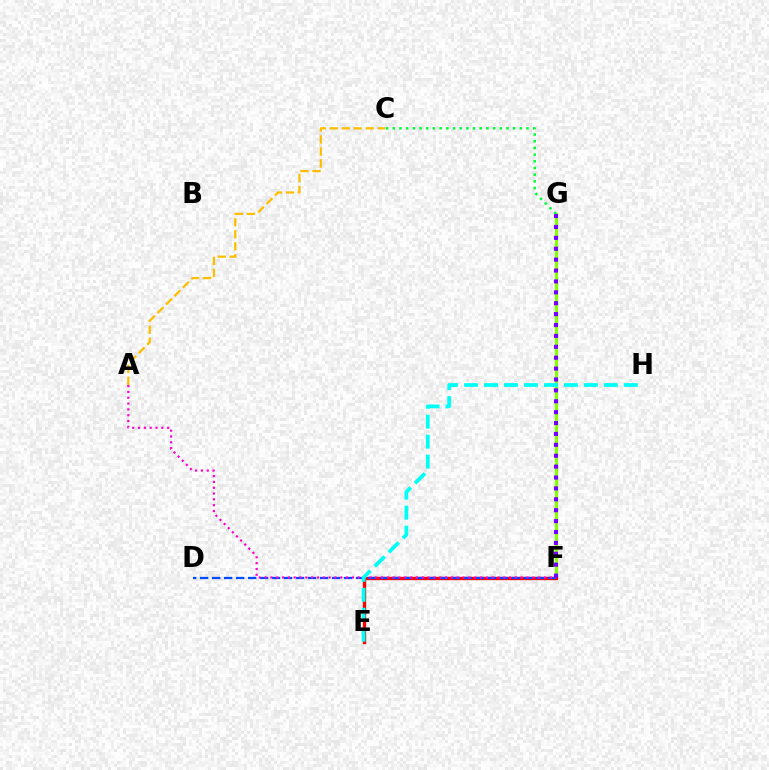{('F', 'G'): [{'color': '#84ff00', 'line_style': 'solid', 'thickness': 2.23}, {'color': '#7200ff', 'line_style': 'dotted', 'thickness': 2.96}], ('E', 'F'): [{'color': '#ff0000', 'line_style': 'solid', 'thickness': 2.39}], ('D', 'F'): [{'color': '#004bff', 'line_style': 'dashed', 'thickness': 1.63}], ('A', 'F'): [{'color': '#ff00cf', 'line_style': 'dotted', 'thickness': 1.58}], ('C', 'G'): [{'color': '#00ff39', 'line_style': 'dotted', 'thickness': 1.82}], ('A', 'C'): [{'color': '#ffbd00', 'line_style': 'dashed', 'thickness': 1.63}], ('E', 'H'): [{'color': '#00fff6', 'line_style': 'dashed', 'thickness': 2.71}]}